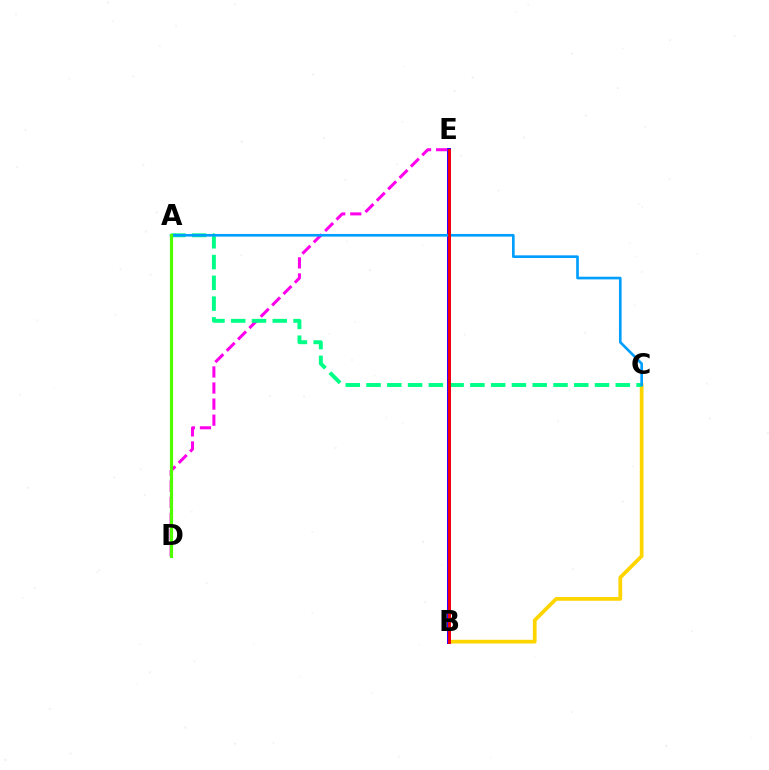{('B', 'C'): [{'color': '#ffd500', 'line_style': 'solid', 'thickness': 2.7}], ('B', 'E'): [{'color': '#3700ff', 'line_style': 'solid', 'thickness': 2.87}, {'color': '#ff0000', 'line_style': 'solid', 'thickness': 2.06}], ('D', 'E'): [{'color': '#ff00ed', 'line_style': 'dashed', 'thickness': 2.18}], ('A', 'C'): [{'color': '#00ff86', 'line_style': 'dashed', 'thickness': 2.82}, {'color': '#009eff', 'line_style': 'solid', 'thickness': 1.9}], ('A', 'D'): [{'color': '#4fff00', 'line_style': 'solid', 'thickness': 2.28}]}